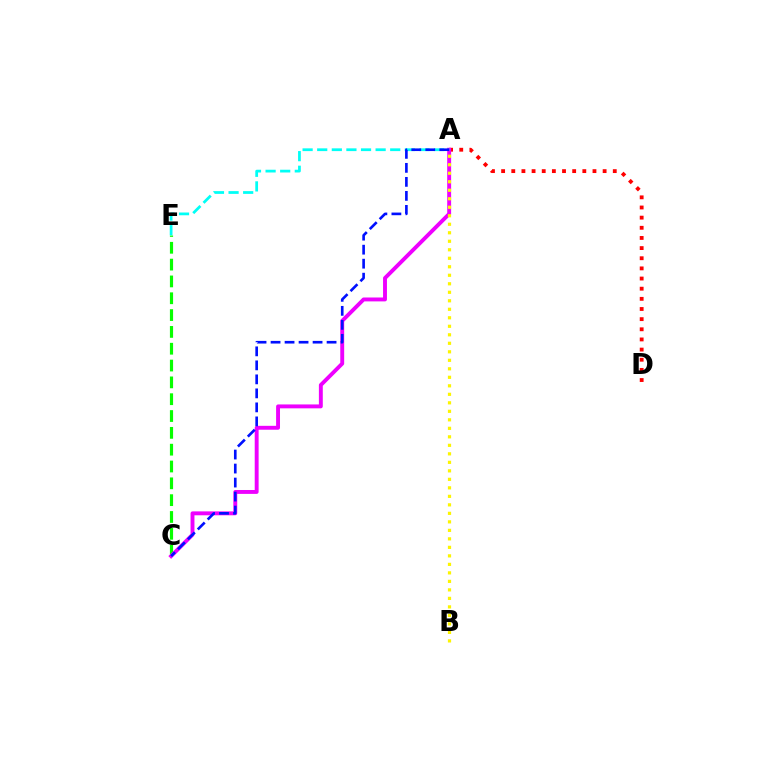{('A', 'D'): [{'color': '#ff0000', 'line_style': 'dotted', 'thickness': 2.76}], ('C', 'E'): [{'color': '#08ff00', 'line_style': 'dashed', 'thickness': 2.29}], ('A', 'C'): [{'color': '#ee00ff', 'line_style': 'solid', 'thickness': 2.81}, {'color': '#0010ff', 'line_style': 'dashed', 'thickness': 1.9}], ('A', 'E'): [{'color': '#00fff6', 'line_style': 'dashed', 'thickness': 1.98}], ('A', 'B'): [{'color': '#fcf500', 'line_style': 'dotted', 'thickness': 2.31}]}